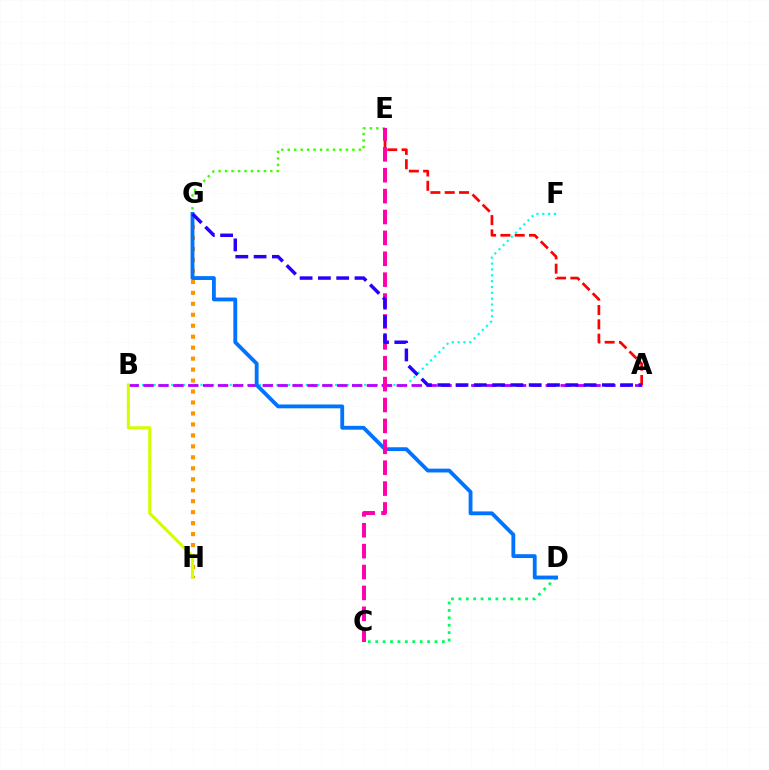{('B', 'F'): [{'color': '#00fff6', 'line_style': 'dotted', 'thickness': 1.59}], ('A', 'B'): [{'color': '#b900ff', 'line_style': 'dashed', 'thickness': 2.02}], ('E', 'G'): [{'color': '#3dff00', 'line_style': 'dotted', 'thickness': 1.76}], ('A', 'E'): [{'color': '#ff0000', 'line_style': 'dashed', 'thickness': 1.95}], ('G', 'H'): [{'color': '#ff9400', 'line_style': 'dotted', 'thickness': 2.98}], ('C', 'D'): [{'color': '#00ff5c', 'line_style': 'dotted', 'thickness': 2.01}], ('B', 'H'): [{'color': '#d1ff00', 'line_style': 'solid', 'thickness': 2.22}], ('D', 'G'): [{'color': '#0074ff', 'line_style': 'solid', 'thickness': 2.76}], ('C', 'E'): [{'color': '#ff00ac', 'line_style': 'dashed', 'thickness': 2.84}], ('A', 'G'): [{'color': '#2500ff', 'line_style': 'dashed', 'thickness': 2.48}]}